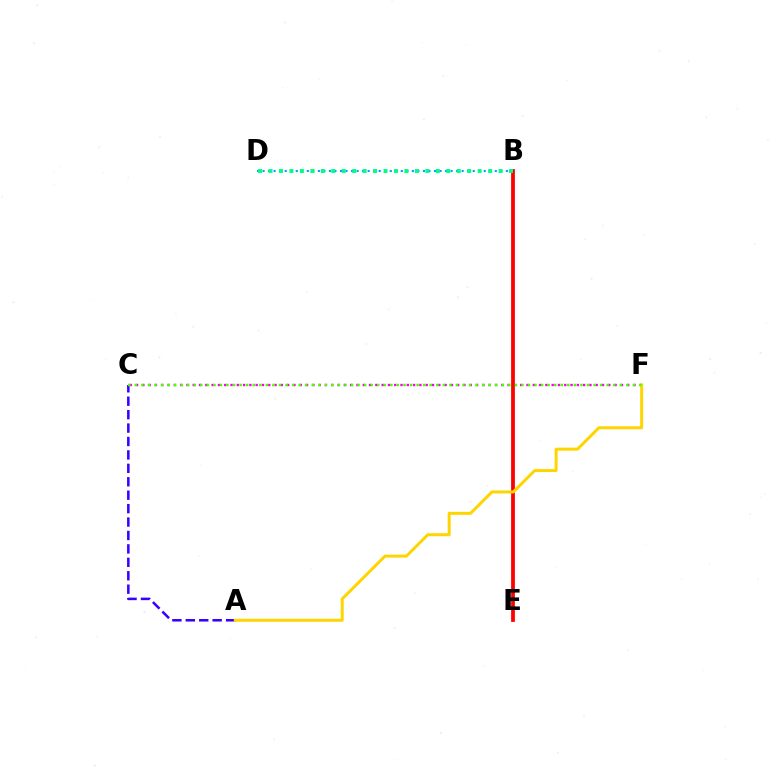{('A', 'C'): [{'color': '#3700ff', 'line_style': 'dashed', 'thickness': 1.82}], ('C', 'F'): [{'color': '#ff00ed', 'line_style': 'dotted', 'thickness': 1.71}, {'color': '#4fff00', 'line_style': 'dotted', 'thickness': 1.78}], ('B', 'E'): [{'color': '#ff0000', 'line_style': 'solid', 'thickness': 2.7}], ('B', 'D'): [{'color': '#009eff', 'line_style': 'dotted', 'thickness': 1.5}, {'color': '#00ff86', 'line_style': 'dotted', 'thickness': 2.84}], ('A', 'F'): [{'color': '#ffd500', 'line_style': 'solid', 'thickness': 2.15}]}